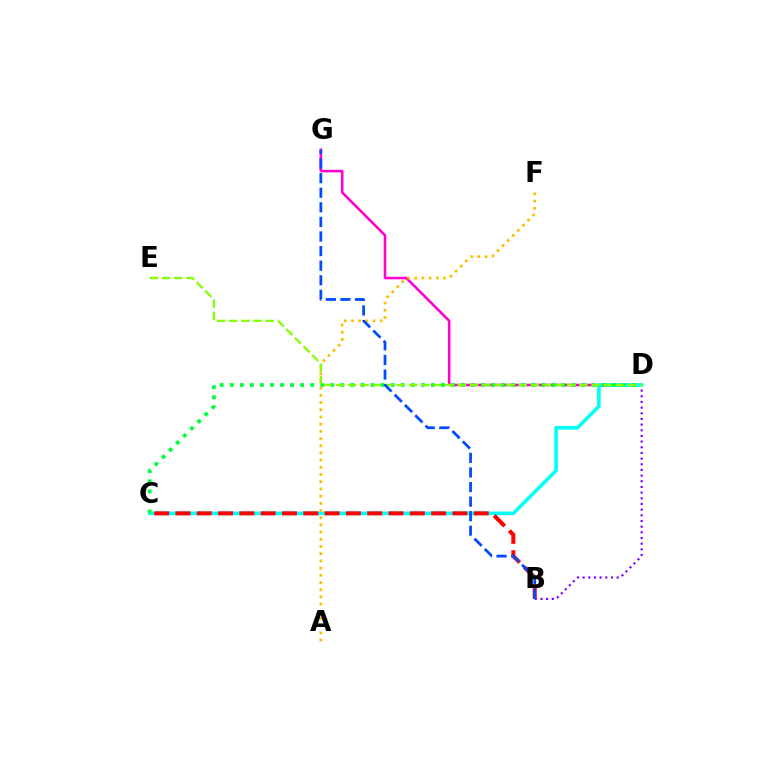{('B', 'D'): [{'color': '#7200ff', 'line_style': 'dotted', 'thickness': 1.54}], ('D', 'G'): [{'color': '#ff00cf', 'line_style': 'solid', 'thickness': 1.85}], ('C', 'D'): [{'color': '#00fff6', 'line_style': 'solid', 'thickness': 2.6}, {'color': '#00ff39', 'line_style': 'dotted', 'thickness': 2.73}], ('B', 'C'): [{'color': '#ff0000', 'line_style': 'dashed', 'thickness': 2.89}], ('A', 'F'): [{'color': '#ffbd00', 'line_style': 'dotted', 'thickness': 1.96}], ('D', 'E'): [{'color': '#84ff00', 'line_style': 'dashed', 'thickness': 1.65}], ('B', 'G'): [{'color': '#004bff', 'line_style': 'dashed', 'thickness': 1.98}]}